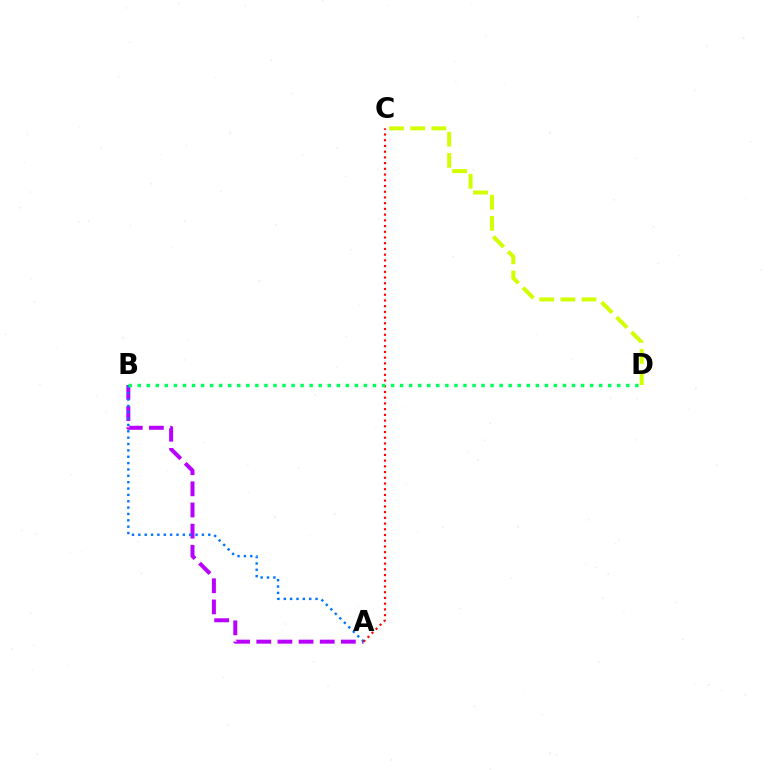{('A', 'B'): [{'color': '#b900ff', 'line_style': 'dashed', 'thickness': 2.87}, {'color': '#0074ff', 'line_style': 'dotted', 'thickness': 1.73}], ('A', 'C'): [{'color': '#ff0000', 'line_style': 'dotted', 'thickness': 1.55}], ('C', 'D'): [{'color': '#d1ff00', 'line_style': 'dashed', 'thickness': 2.87}], ('B', 'D'): [{'color': '#00ff5c', 'line_style': 'dotted', 'thickness': 2.46}]}